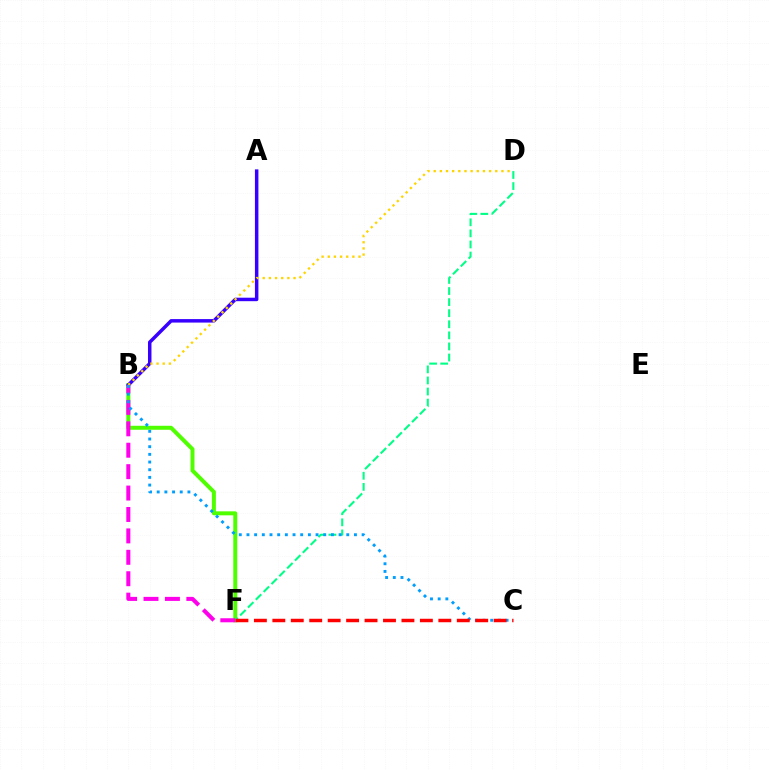{('B', 'F'): [{'color': '#4fff00', 'line_style': 'solid', 'thickness': 2.87}, {'color': '#ff00ed', 'line_style': 'dashed', 'thickness': 2.91}], ('A', 'B'): [{'color': '#3700ff', 'line_style': 'solid', 'thickness': 2.5}], ('D', 'F'): [{'color': '#00ff86', 'line_style': 'dashed', 'thickness': 1.51}], ('B', 'D'): [{'color': '#ffd500', 'line_style': 'dotted', 'thickness': 1.67}], ('B', 'C'): [{'color': '#009eff', 'line_style': 'dotted', 'thickness': 2.09}], ('C', 'F'): [{'color': '#ff0000', 'line_style': 'dashed', 'thickness': 2.51}]}